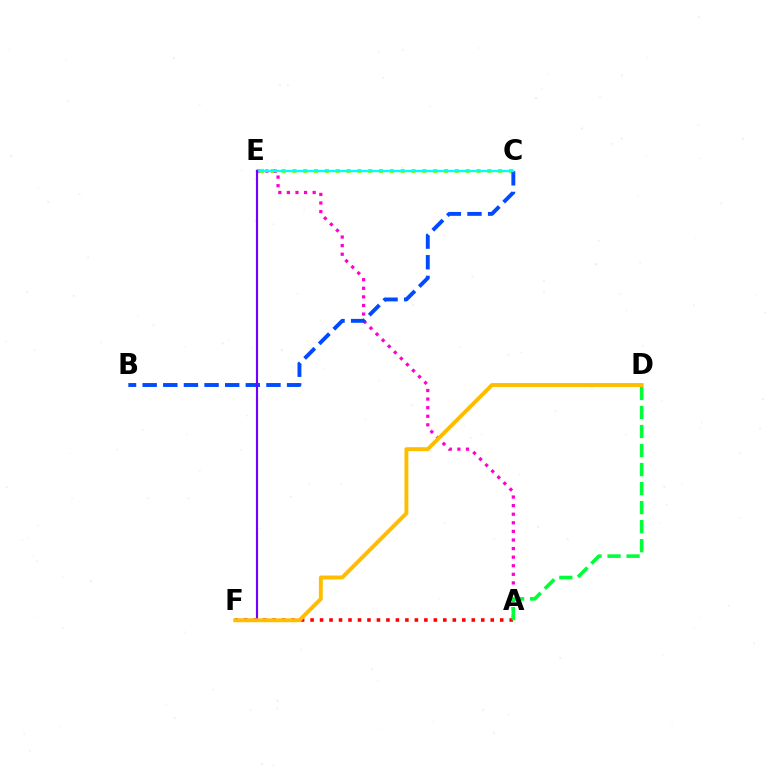{('A', 'F'): [{'color': '#ff0000', 'line_style': 'dotted', 'thickness': 2.58}], ('C', 'E'): [{'color': '#84ff00', 'line_style': 'dotted', 'thickness': 2.94}, {'color': '#00fff6', 'line_style': 'solid', 'thickness': 1.64}], ('A', 'E'): [{'color': '#ff00cf', 'line_style': 'dotted', 'thickness': 2.33}], ('A', 'D'): [{'color': '#00ff39', 'line_style': 'dashed', 'thickness': 2.58}], ('B', 'C'): [{'color': '#004bff', 'line_style': 'dashed', 'thickness': 2.8}], ('E', 'F'): [{'color': '#7200ff', 'line_style': 'solid', 'thickness': 1.55}], ('D', 'F'): [{'color': '#ffbd00', 'line_style': 'solid', 'thickness': 2.82}]}